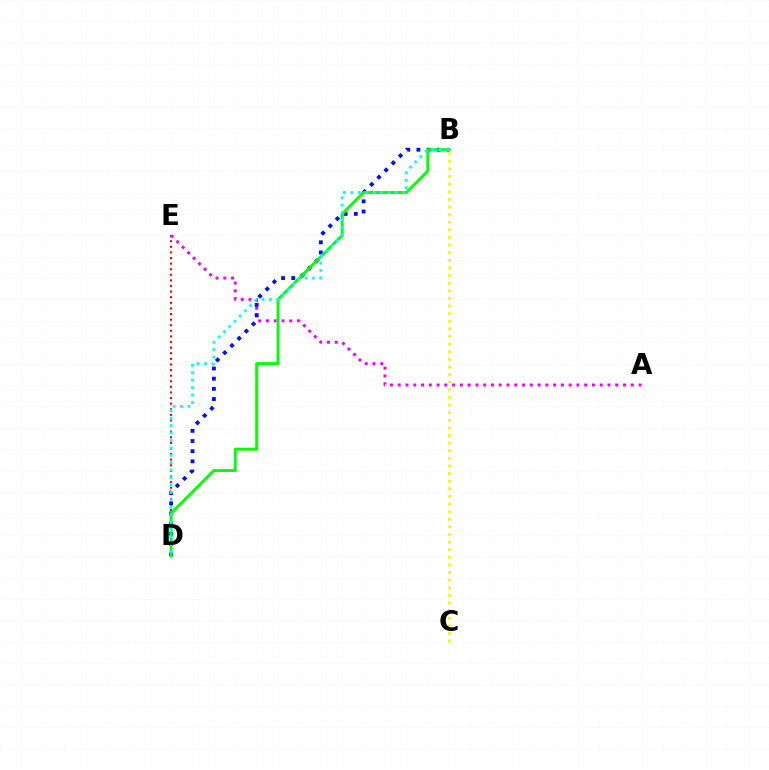{('D', 'E'): [{'color': '#ff0000', 'line_style': 'dotted', 'thickness': 1.52}], ('A', 'E'): [{'color': '#ee00ff', 'line_style': 'dotted', 'thickness': 2.11}], ('B', 'D'): [{'color': '#0010ff', 'line_style': 'dotted', 'thickness': 2.76}, {'color': '#08ff00', 'line_style': 'solid', 'thickness': 2.11}, {'color': '#00fff6', 'line_style': 'dotted', 'thickness': 2.02}], ('B', 'C'): [{'color': '#fcf500', 'line_style': 'dotted', 'thickness': 2.07}]}